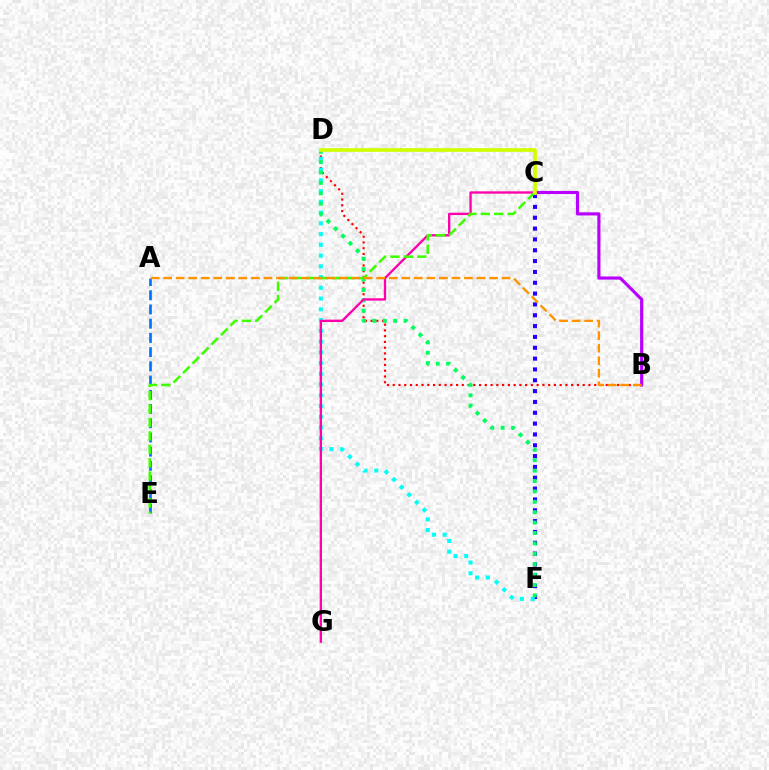{('B', 'C'): [{'color': '#b900ff', 'line_style': 'solid', 'thickness': 2.26}], ('C', 'F'): [{'color': '#2500ff', 'line_style': 'dotted', 'thickness': 2.94}], ('B', 'D'): [{'color': '#ff0000', 'line_style': 'dotted', 'thickness': 1.56}], ('D', 'F'): [{'color': '#00fff6', 'line_style': 'dotted', 'thickness': 2.92}, {'color': '#00ff5c', 'line_style': 'dotted', 'thickness': 2.83}], ('A', 'E'): [{'color': '#0074ff', 'line_style': 'dashed', 'thickness': 1.93}], ('C', 'G'): [{'color': '#ff00ac', 'line_style': 'solid', 'thickness': 1.68}], ('C', 'E'): [{'color': '#3dff00', 'line_style': 'dashed', 'thickness': 1.82}], ('A', 'B'): [{'color': '#ff9400', 'line_style': 'dashed', 'thickness': 1.7}], ('C', 'D'): [{'color': '#d1ff00', 'line_style': 'solid', 'thickness': 2.71}]}